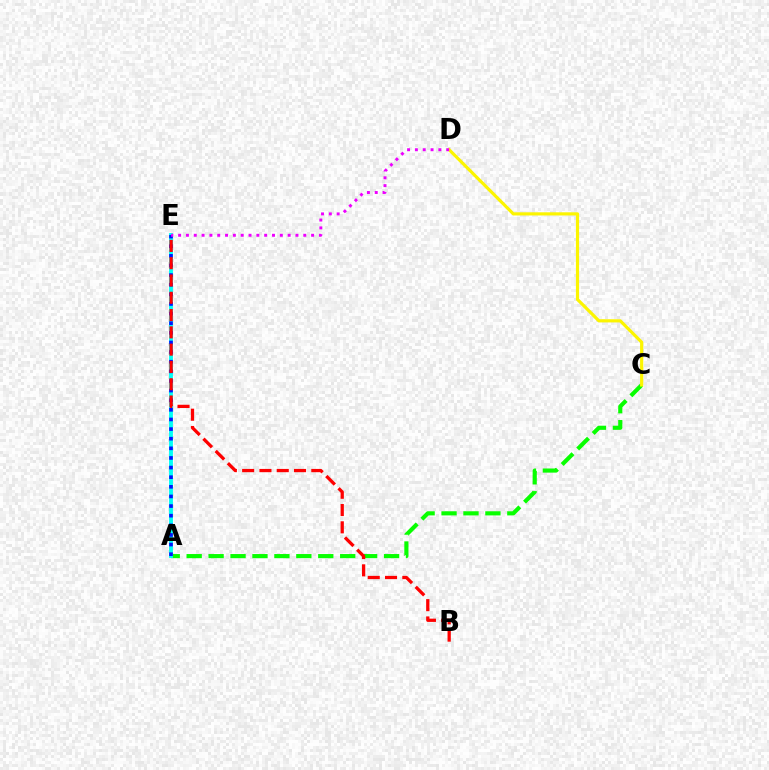{('A', 'C'): [{'color': '#08ff00', 'line_style': 'dashed', 'thickness': 2.98}], ('A', 'E'): [{'color': '#00fff6', 'line_style': 'solid', 'thickness': 2.77}, {'color': '#0010ff', 'line_style': 'dotted', 'thickness': 2.61}], ('C', 'D'): [{'color': '#fcf500', 'line_style': 'solid', 'thickness': 2.29}], ('D', 'E'): [{'color': '#ee00ff', 'line_style': 'dotted', 'thickness': 2.13}], ('B', 'E'): [{'color': '#ff0000', 'line_style': 'dashed', 'thickness': 2.35}]}